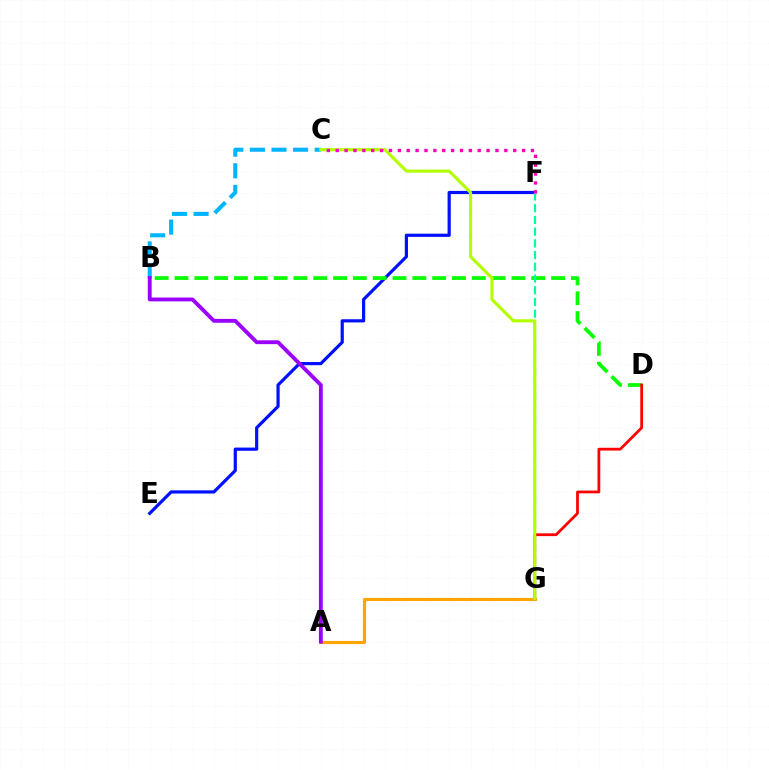{('A', 'G'): [{'color': '#ffa500', 'line_style': 'solid', 'thickness': 2.27}], ('E', 'F'): [{'color': '#0010ff', 'line_style': 'solid', 'thickness': 2.3}], ('B', 'D'): [{'color': '#08ff00', 'line_style': 'dashed', 'thickness': 2.69}], ('B', 'C'): [{'color': '#00b5ff', 'line_style': 'dashed', 'thickness': 2.93}], ('F', 'G'): [{'color': '#00ff9d', 'line_style': 'dashed', 'thickness': 1.59}], ('D', 'G'): [{'color': '#ff0000', 'line_style': 'solid', 'thickness': 2.0}], ('C', 'G'): [{'color': '#b3ff00', 'line_style': 'solid', 'thickness': 2.25}], ('C', 'F'): [{'color': '#ff00bd', 'line_style': 'dotted', 'thickness': 2.41}], ('A', 'B'): [{'color': '#9b00ff', 'line_style': 'solid', 'thickness': 2.76}]}